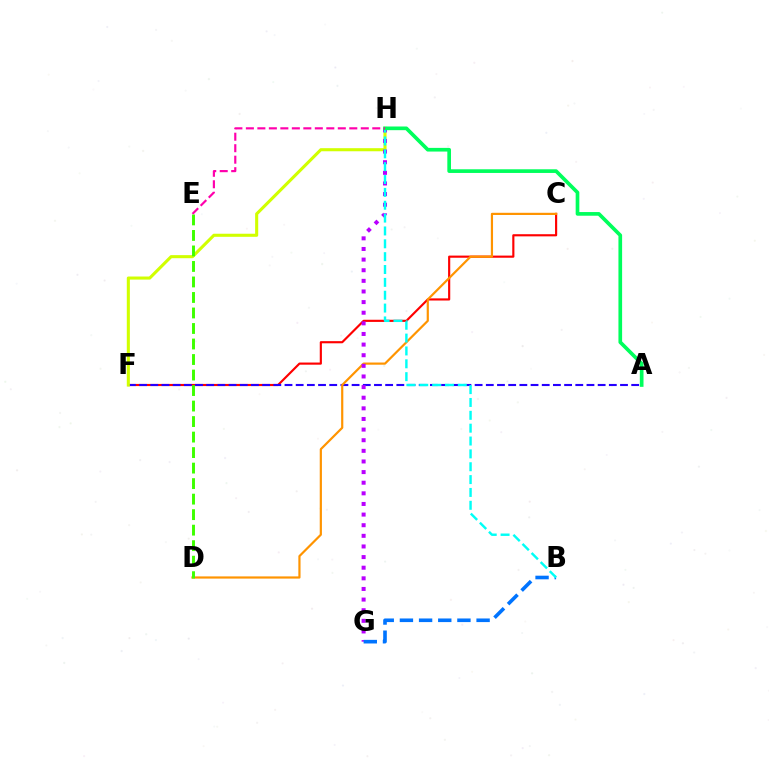{('C', 'F'): [{'color': '#ff0000', 'line_style': 'solid', 'thickness': 1.55}], ('A', 'F'): [{'color': '#2500ff', 'line_style': 'dashed', 'thickness': 1.52}], ('F', 'H'): [{'color': '#d1ff00', 'line_style': 'solid', 'thickness': 2.22}], ('C', 'D'): [{'color': '#ff9400', 'line_style': 'solid', 'thickness': 1.58}], ('G', 'H'): [{'color': '#b900ff', 'line_style': 'dotted', 'thickness': 2.89}], ('B', 'G'): [{'color': '#0074ff', 'line_style': 'dashed', 'thickness': 2.6}], ('B', 'H'): [{'color': '#00fff6', 'line_style': 'dashed', 'thickness': 1.75}], ('A', 'H'): [{'color': '#00ff5c', 'line_style': 'solid', 'thickness': 2.64}], ('D', 'E'): [{'color': '#3dff00', 'line_style': 'dashed', 'thickness': 2.11}], ('E', 'H'): [{'color': '#ff00ac', 'line_style': 'dashed', 'thickness': 1.56}]}